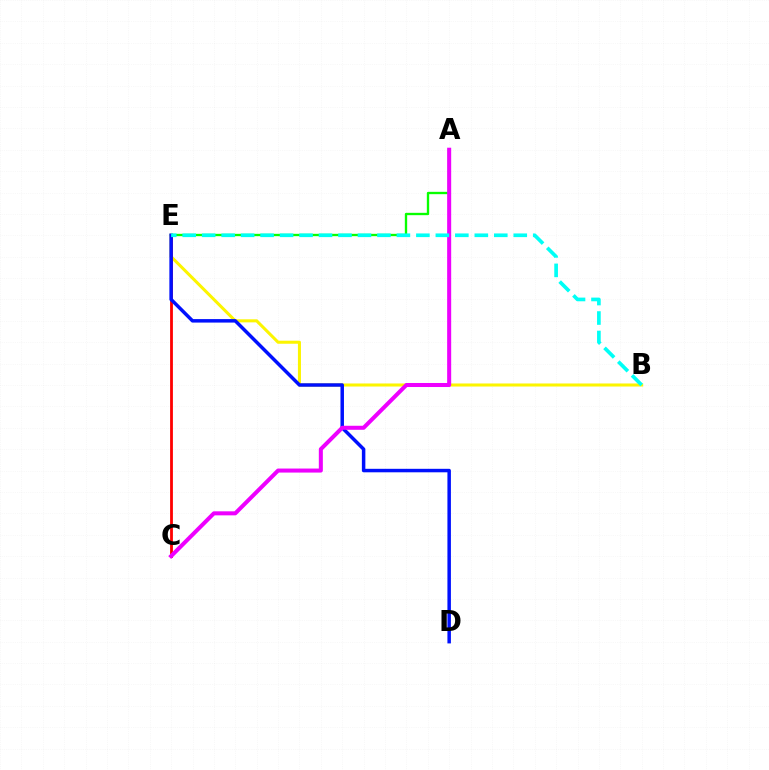{('B', 'E'): [{'color': '#fcf500', 'line_style': 'solid', 'thickness': 2.19}, {'color': '#00fff6', 'line_style': 'dashed', 'thickness': 2.65}], ('A', 'E'): [{'color': '#08ff00', 'line_style': 'solid', 'thickness': 1.69}], ('C', 'E'): [{'color': '#ff0000', 'line_style': 'solid', 'thickness': 2.02}], ('D', 'E'): [{'color': '#0010ff', 'line_style': 'solid', 'thickness': 2.51}], ('A', 'C'): [{'color': '#ee00ff', 'line_style': 'solid', 'thickness': 2.9}]}